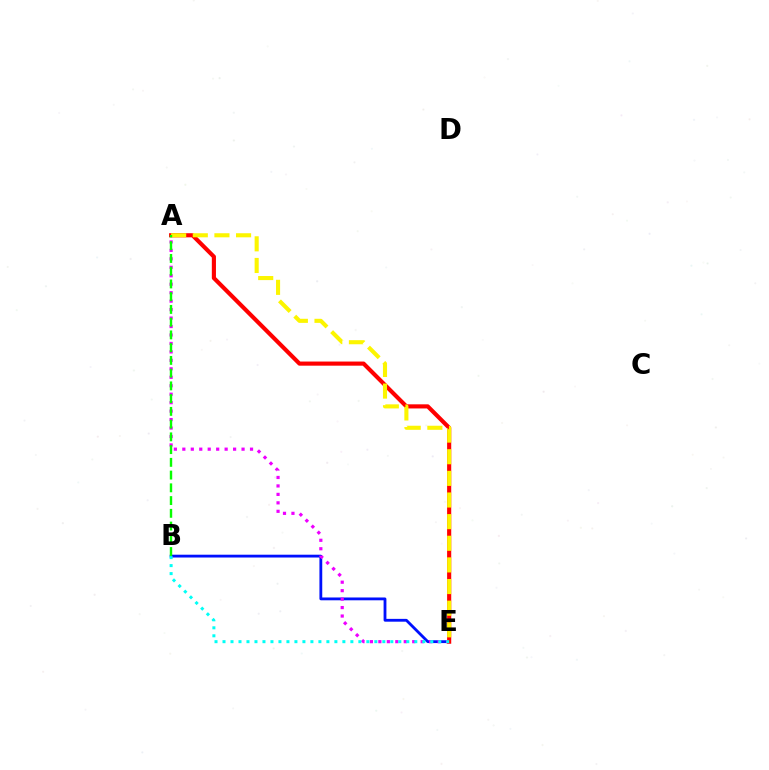{('B', 'E'): [{'color': '#0010ff', 'line_style': 'solid', 'thickness': 2.03}, {'color': '#00fff6', 'line_style': 'dotted', 'thickness': 2.17}], ('A', 'E'): [{'color': '#ee00ff', 'line_style': 'dotted', 'thickness': 2.3}, {'color': '#ff0000', 'line_style': 'solid', 'thickness': 2.97}, {'color': '#fcf500', 'line_style': 'dashed', 'thickness': 2.94}], ('A', 'B'): [{'color': '#08ff00', 'line_style': 'dashed', 'thickness': 1.73}]}